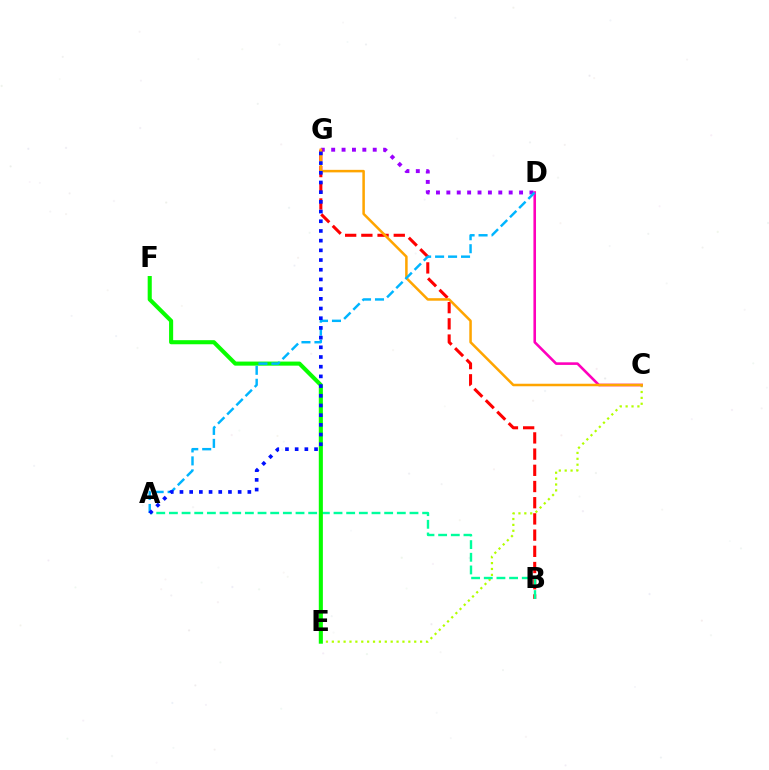{('D', 'G'): [{'color': '#9b00ff', 'line_style': 'dotted', 'thickness': 2.82}], ('C', 'E'): [{'color': '#b3ff00', 'line_style': 'dotted', 'thickness': 1.6}], ('B', 'G'): [{'color': '#ff0000', 'line_style': 'dashed', 'thickness': 2.2}], ('C', 'D'): [{'color': '#ff00bd', 'line_style': 'solid', 'thickness': 1.87}], ('A', 'B'): [{'color': '#00ff9d', 'line_style': 'dashed', 'thickness': 1.72}], ('C', 'G'): [{'color': '#ffa500', 'line_style': 'solid', 'thickness': 1.82}], ('E', 'F'): [{'color': '#08ff00', 'line_style': 'solid', 'thickness': 2.94}], ('A', 'D'): [{'color': '#00b5ff', 'line_style': 'dashed', 'thickness': 1.76}], ('A', 'G'): [{'color': '#0010ff', 'line_style': 'dotted', 'thickness': 2.63}]}